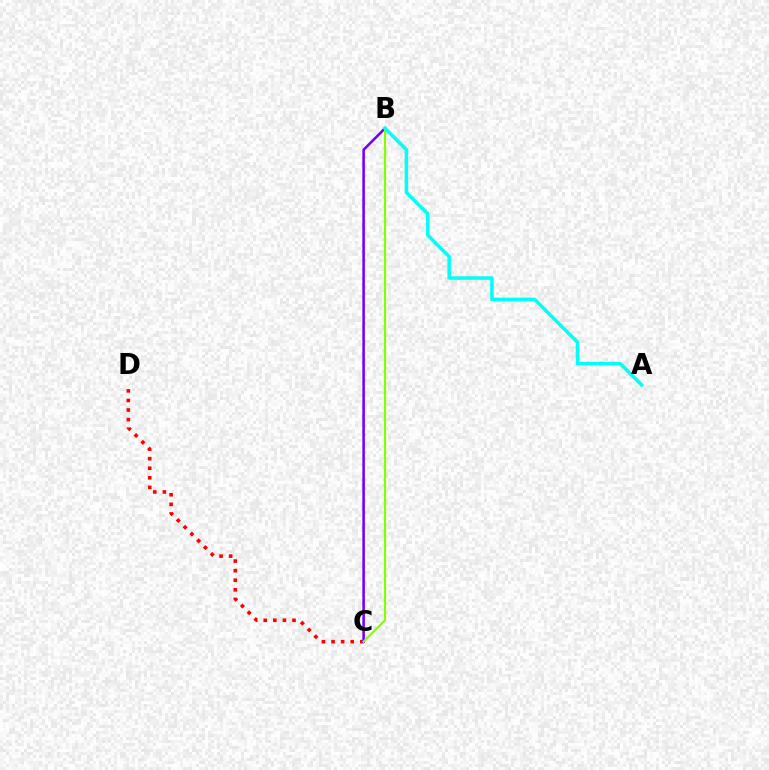{('C', 'D'): [{'color': '#ff0000', 'line_style': 'dotted', 'thickness': 2.6}], ('B', 'C'): [{'color': '#7200ff', 'line_style': 'solid', 'thickness': 1.85}, {'color': '#84ff00', 'line_style': 'solid', 'thickness': 1.56}], ('A', 'B'): [{'color': '#00fff6', 'line_style': 'solid', 'thickness': 2.54}]}